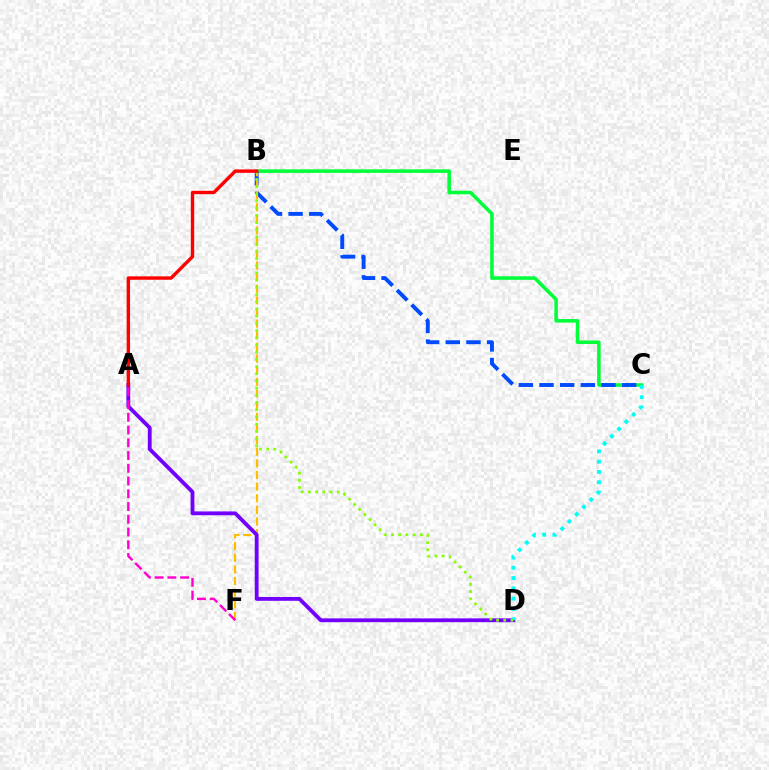{('B', 'C'): [{'color': '#00ff39', 'line_style': 'solid', 'thickness': 2.55}, {'color': '#004bff', 'line_style': 'dashed', 'thickness': 2.81}], ('B', 'F'): [{'color': '#ffbd00', 'line_style': 'dashed', 'thickness': 1.58}], ('A', 'D'): [{'color': '#7200ff', 'line_style': 'solid', 'thickness': 2.75}], ('A', 'F'): [{'color': '#ff00cf', 'line_style': 'dashed', 'thickness': 1.73}], ('C', 'D'): [{'color': '#00fff6', 'line_style': 'dotted', 'thickness': 2.79}], ('B', 'D'): [{'color': '#84ff00', 'line_style': 'dotted', 'thickness': 1.96}], ('A', 'B'): [{'color': '#ff0000', 'line_style': 'solid', 'thickness': 2.44}]}